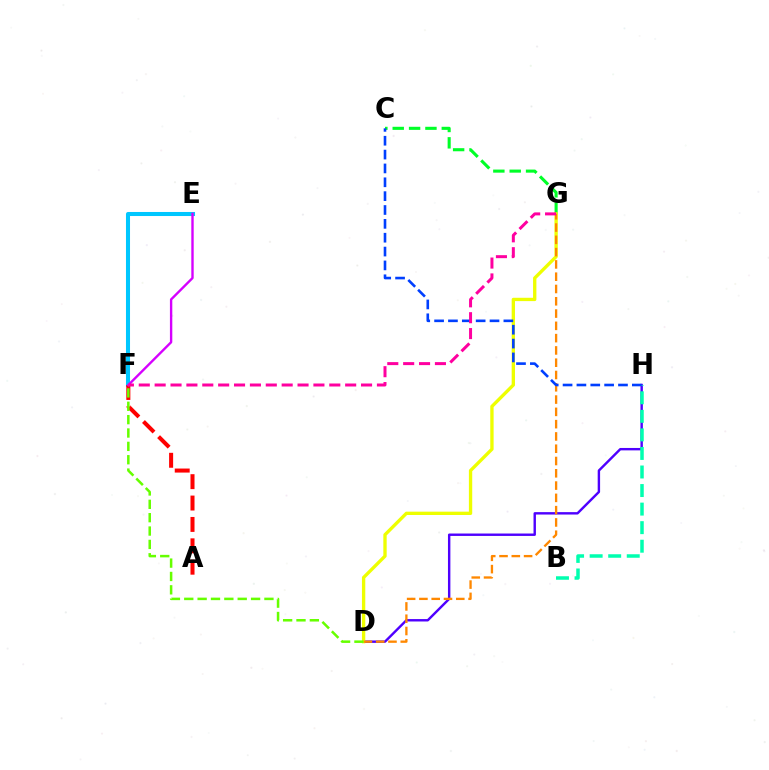{('C', 'G'): [{'color': '#00ff27', 'line_style': 'dashed', 'thickness': 2.22}], ('D', 'H'): [{'color': '#4f00ff', 'line_style': 'solid', 'thickness': 1.74}], ('E', 'F'): [{'color': '#00c7ff', 'line_style': 'solid', 'thickness': 2.91}, {'color': '#d600ff', 'line_style': 'solid', 'thickness': 1.71}], ('A', 'F'): [{'color': '#ff0000', 'line_style': 'dashed', 'thickness': 2.9}], ('D', 'G'): [{'color': '#eeff00', 'line_style': 'solid', 'thickness': 2.4}, {'color': '#ff8800', 'line_style': 'dashed', 'thickness': 1.67}], ('B', 'H'): [{'color': '#00ffaf', 'line_style': 'dashed', 'thickness': 2.52}], ('C', 'H'): [{'color': '#003fff', 'line_style': 'dashed', 'thickness': 1.88}], ('D', 'F'): [{'color': '#66ff00', 'line_style': 'dashed', 'thickness': 1.82}], ('F', 'G'): [{'color': '#ff00a0', 'line_style': 'dashed', 'thickness': 2.16}]}